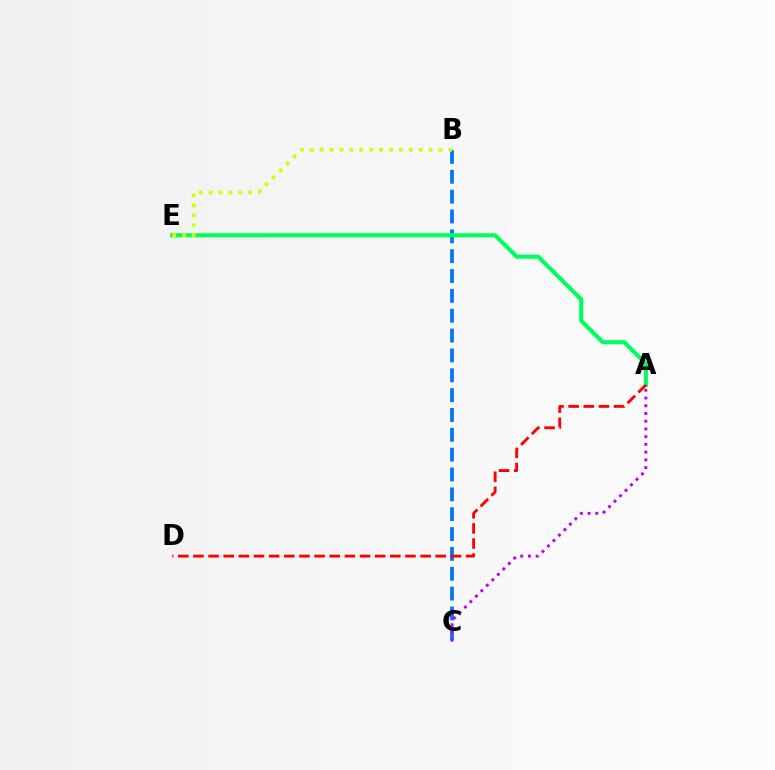{('B', 'C'): [{'color': '#0074ff', 'line_style': 'dashed', 'thickness': 2.7}], ('A', 'E'): [{'color': '#00ff5c', 'line_style': 'solid', 'thickness': 2.98}], ('A', 'D'): [{'color': '#ff0000', 'line_style': 'dashed', 'thickness': 2.06}], ('A', 'C'): [{'color': '#b900ff', 'line_style': 'dotted', 'thickness': 2.1}], ('B', 'E'): [{'color': '#d1ff00', 'line_style': 'dotted', 'thickness': 2.69}]}